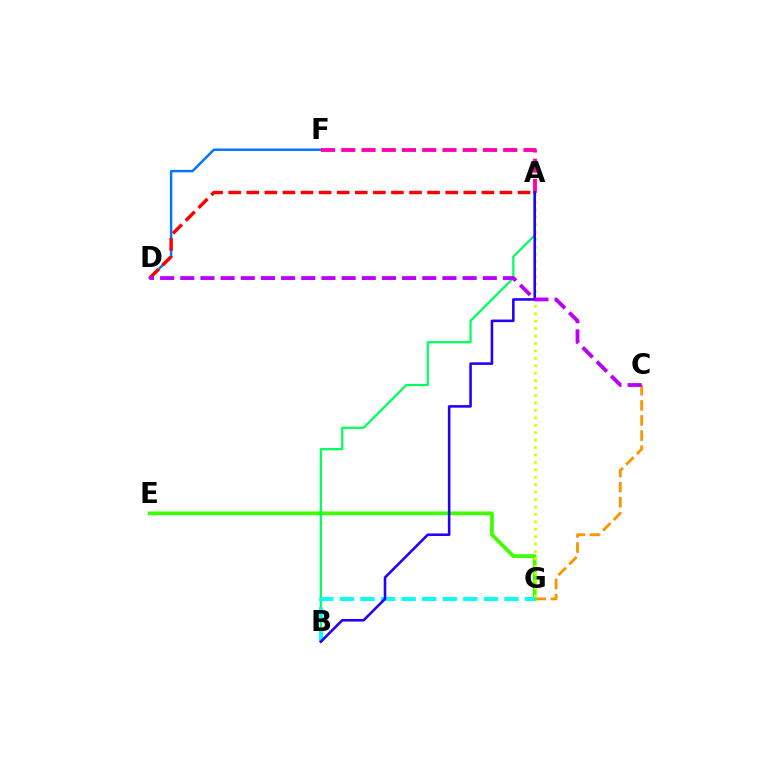{('C', 'G'): [{'color': '#ff9400', 'line_style': 'dashed', 'thickness': 2.05}], ('E', 'G'): [{'color': '#3dff00', 'line_style': 'solid', 'thickness': 2.72}], ('D', 'F'): [{'color': '#0074ff', 'line_style': 'solid', 'thickness': 1.75}], ('A', 'B'): [{'color': '#00ff5c', 'line_style': 'solid', 'thickness': 1.59}, {'color': '#2500ff', 'line_style': 'solid', 'thickness': 1.86}], ('A', 'D'): [{'color': '#ff0000', 'line_style': 'dashed', 'thickness': 2.46}], ('B', 'G'): [{'color': '#00fff6', 'line_style': 'dashed', 'thickness': 2.79}], ('A', 'G'): [{'color': '#d1ff00', 'line_style': 'dotted', 'thickness': 2.02}], ('A', 'F'): [{'color': '#ff00ac', 'line_style': 'dashed', 'thickness': 2.75}], ('C', 'D'): [{'color': '#b900ff', 'line_style': 'dashed', 'thickness': 2.74}]}